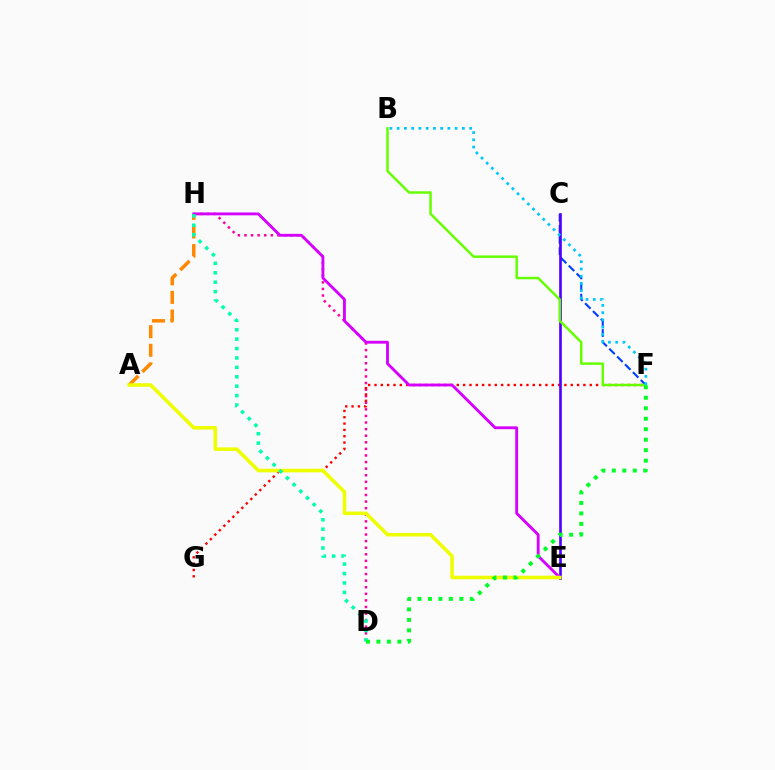{('D', 'H'): [{'color': '#ff00a0', 'line_style': 'dotted', 'thickness': 1.79}, {'color': '#00ffaf', 'line_style': 'dotted', 'thickness': 2.56}], ('A', 'H'): [{'color': '#ff8800', 'line_style': 'dashed', 'thickness': 2.53}], ('C', 'F'): [{'color': '#003fff', 'line_style': 'dashed', 'thickness': 1.51}], ('F', 'G'): [{'color': '#ff0000', 'line_style': 'dotted', 'thickness': 1.72}], ('C', 'E'): [{'color': '#4f00ff', 'line_style': 'solid', 'thickness': 1.92}], ('E', 'H'): [{'color': '#d600ff', 'line_style': 'solid', 'thickness': 2.05}], ('A', 'E'): [{'color': '#eeff00', 'line_style': 'solid', 'thickness': 2.57}], ('B', 'F'): [{'color': '#66ff00', 'line_style': 'solid', 'thickness': 1.78}, {'color': '#00c7ff', 'line_style': 'dotted', 'thickness': 1.97}], ('D', 'F'): [{'color': '#00ff27', 'line_style': 'dotted', 'thickness': 2.85}]}